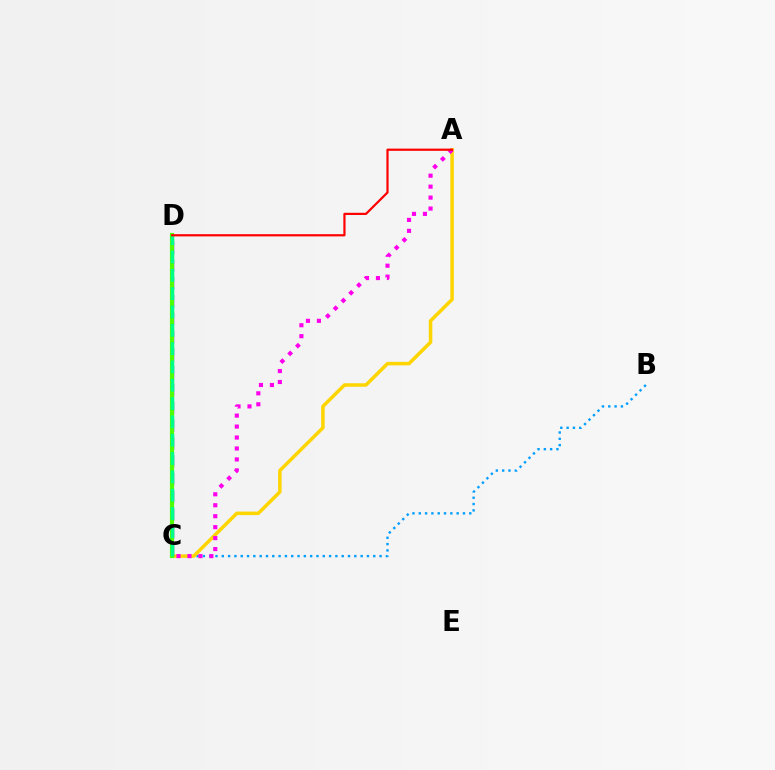{('B', 'C'): [{'color': '#009eff', 'line_style': 'dotted', 'thickness': 1.71}], ('A', 'C'): [{'color': '#ffd500', 'line_style': 'solid', 'thickness': 2.52}, {'color': '#ff00ed', 'line_style': 'dotted', 'thickness': 2.98}], ('C', 'D'): [{'color': '#3700ff', 'line_style': 'dashed', 'thickness': 2.42}, {'color': '#4fff00', 'line_style': 'solid', 'thickness': 3.0}, {'color': '#00ff86', 'line_style': 'dashed', 'thickness': 2.49}], ('A', 'D'): [{'color': '#ff0000', 'line_style': 'solid', 'thickness': 1.59}]}